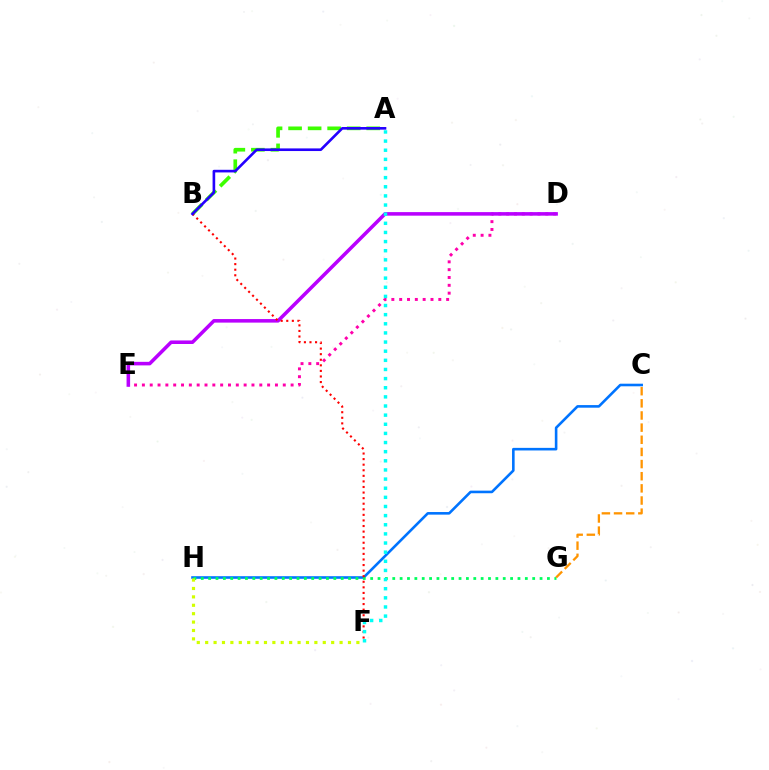{('C', 'H'): [{'color': '#0074ff', 'line_style': 'solid', 'thickness': 1.87}], ('D', 'E'): [{'color': '#ff00ac', 'line_style': 'dotted', 'thickness': 2.13}, {'color': '#b900ff', 'line_style': 'solid', 'thickness': 2.56}], ('A', 'B'): [{'color': '#3dff00', 'line_style': 'dashed', 'thickness': 2.65}, {'color': '#2500ff', 'line_style': 'solid', 'thickness': 1.9}], ('G', 'H'): [{'color': '#00ff5c', 'line_style': 'dotted', 'thickness': 2.0}], ('C', 'G'): [{'color': '#ff9400', 'line_style': 'dashed', 'thickness': 1.65}], ('F', 'H'): [{'color': '#d1ff00', 'line_style': 'dotted', 'thickness': 2.28}], ('B', 'F'): [{'color': '#ff0000', 'line_style': 'dotted', 'thickness': 1.51}], ('A', 'F'): [{'color': '#00fff6', 'line_style': 'dotted', 'thickness': 2.48}]}